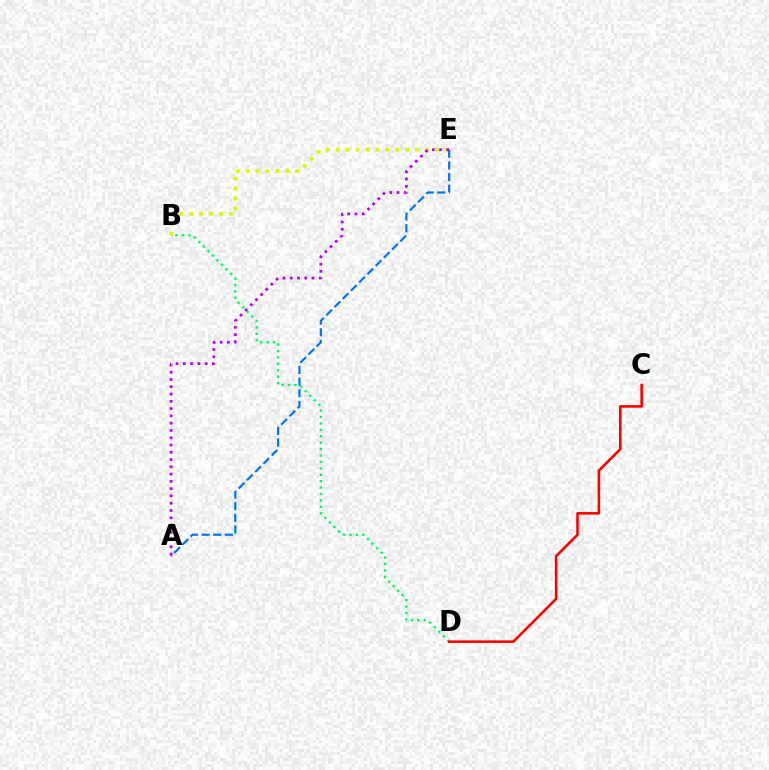{('B', 'E'): [{'color': '#d1ff00', 'line_style': 'dotted', 'thickness': 2.69}], ('B', 'D'): [{'color': '#00ff5c', 'line_style': 'dotted', 'thickness': 1.74}], ('A', 'E'): [{'color': '#0074ff', 'line_style': 'dashed', 'thickness': 1.58}, {'color': '#b900ff', 'line_style': 'dotted', 'thickness': 1.98}], ('C', 'D'): [{'color': '#ff0000', 'line_style': 'solid', 'thickness': 1.86}]}